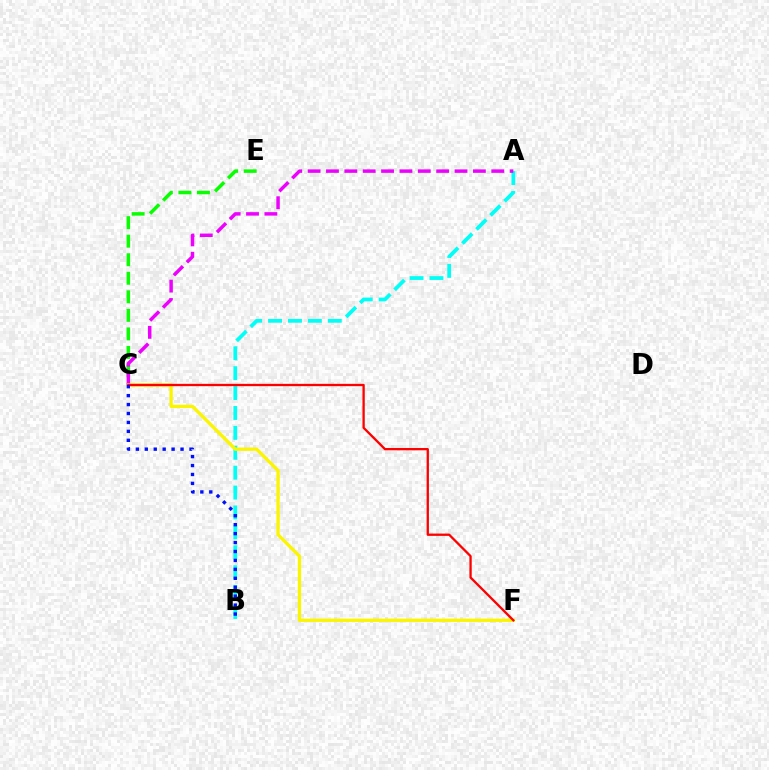{('C', 'E'): [{'color': '#08ff00', 'line_style': 'dashed', 'thickness': 2.52}], ('A', 'B'): [{'color': '#00fff6', 'line_style': 'dashed', 'thickness': 2.7}], ('A', 'C'): [{'color': '#ee00ff', 'line_style': 'dashed', 'thickness': 2.5}], ('C', 'F'): [{'color': '#fcf500', 'line_style': 'solid', 'thickness': 2.37}, {'color': '#ff0000', 'line_style': 'solid', 'thickness': 1.66}], ('B', 'C'): [{'color': '#0010ff', 'line_style': 'dotted', 'thickness': 2.43}]}